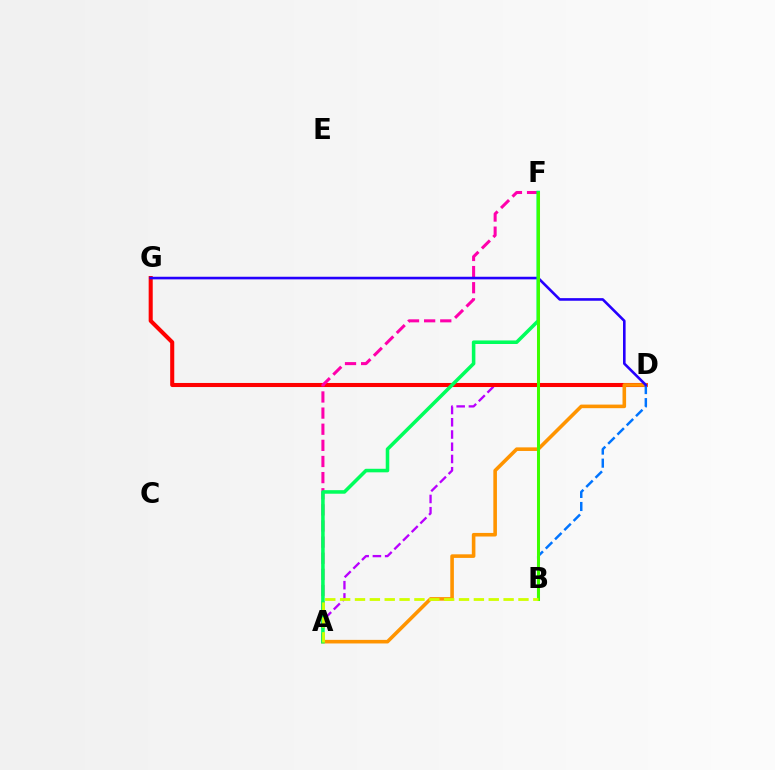{('B', 'F'): [{'color': '#00fff6', 'line_style': 'dashed', 'thickness': 2.12}, {'color': '#3dff00', 'line_style': 'solid', 'thickness': 2.18}], ('A', 'D'): [{'color': '#b900ff', 'line_style': 'dashed', 'thickness': 1.66}, {'color': '#ff9400', 'line_style': 'solid', 'thickness': 2.58}], ('D', 'G'): [{'color': '#ff0000', 'line_style': 'solid', 'thickness': 2.93}, {'color': '#2500ff', 'line_style': 'solid', 'thickness': 1.88}], ('A', 'F'): [{'color': '#ff00ac', 'line_style': 'dashed', 'thickness': 2.19}, {'color': '#00ff5c', 'line_style': 'solid', 'thickness': 2.56}], ('B', 'D'): [{'color': '#0074ff', 'line_style': 'dashed', 'thickness': 1.78}], ('A', 'B'): [{'color': '#d1ff00', 'line_style': 'dashed', 'thickness': 2.02}]}